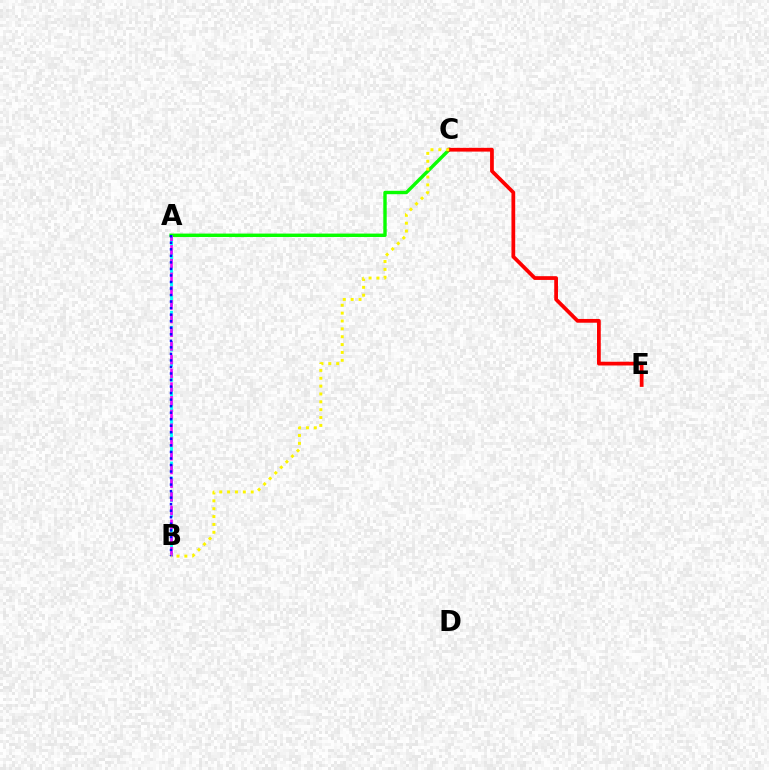{('A', 'C'): [{'color': '#08ff00', 'line_style': 'solid', 'thickness': 2.45}], ('A', 'B'): [{'color': '#00fff6', 'line_style': 'dashed', 'thickness': 2.05}, {'color': '#ee00ff', 'line_style': 'dashed', 'thickness': 1.86}, {'color': '#0010ff', 'line_style': 'dotted', 'thickness': 1.78}], ('C', 'E'): [{'color': '#ff0000', 'line_style': 'solid', 'thickness': 2.7}], ('B', 'C'): [{'color': '#fcf500', 'line_style': 'dotted', 'thickness': 2.14}]}